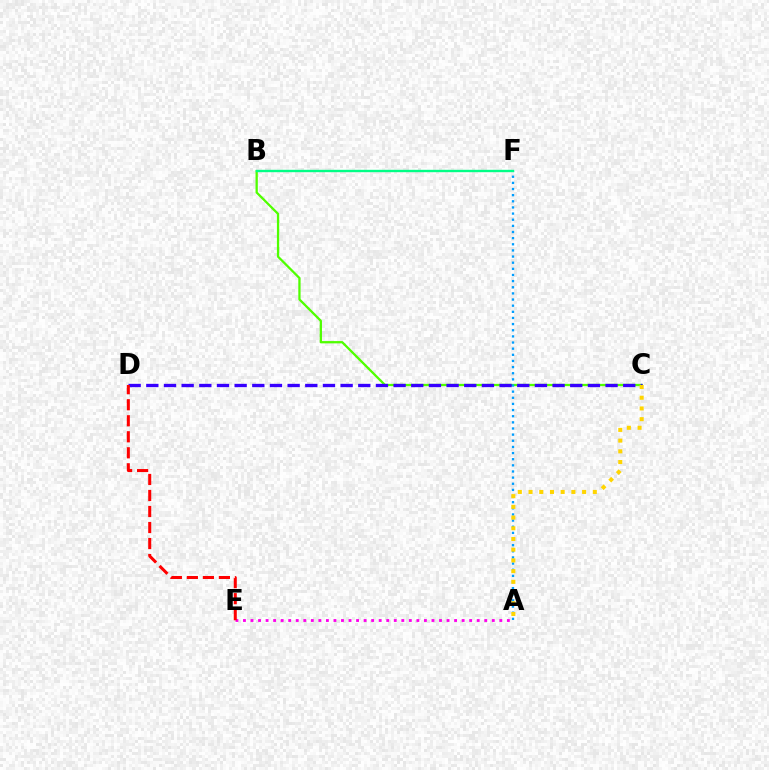{('B', 'C'): [{'color': '#4fff00', 'line_style': 'solid', 'thickness': 1.64}], ('A', 'E'): [{'color': '#ff00ed', 'line_style': 'dotted', 'thickness': 2.05}], ('A', 'F'): [{'color': '#009eff', 'line_style': 'dotted', 'thickness': 1.67}], ('C', 'D'): [{'color': '#3700ff', 'line_style': 'dashed', 'thickness': 2.4}], ('A', 'C'): [{'color': '#ffd500', 'line_style': 'dotted', 'thickness': 2.91}], ('D', 'E'): [{'color': '#ff0000', 'line_style': 'dashed', 'thickness': 2.18}], ('B', 'F'): [{'color': '#00ff86', 'line_style': 'solid', 'thickness': 1.71}]}